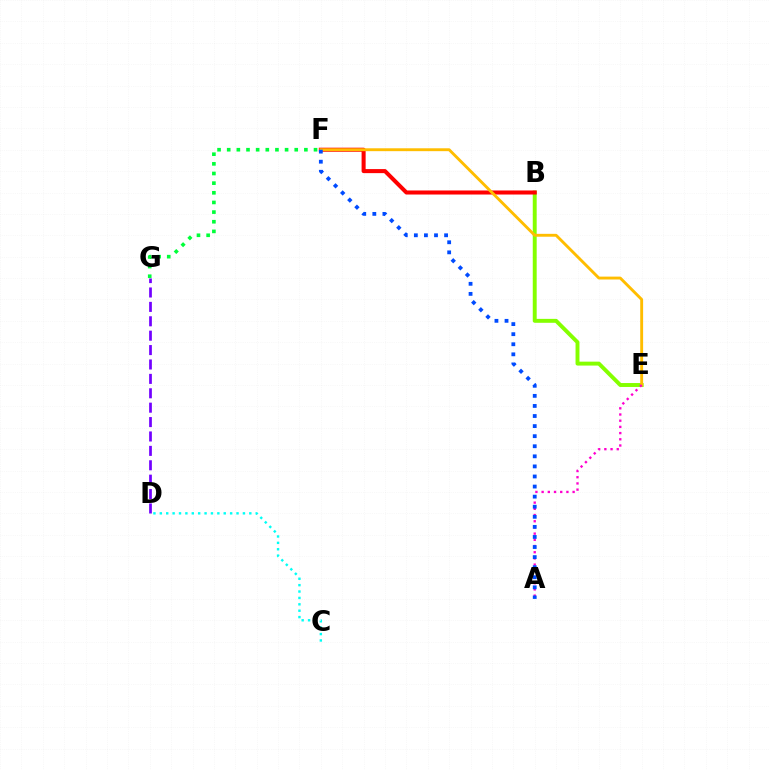{('B', 'E'): [{'color': '#84ff00', 'line_style': 'solid', 'thickness': 2.82}], ('C', 'D'): [{'color': '#00fff6', 'line_style': 'dotted', 'thickness': 1.74}], ('B', 'F'): [{'color': '#ff0000', 'line_style': 'solid', 'thickness': 2.91}], ('D', 'G'): [{'color': '#7200ff', 'line_style': 'dashed', 'thickness': 1.96}], ('E', 'F'): [{'color': '#ffbd00', 'line_style': 'solid', 'thickness': 2.07}], ('F', 'G'): [{'color': '#00ff39', 'line_style': 'dotted', 'thickness': 2.62}], ('A', 'E'): [{'color': '#ff00cf', 'line_style': 'dotted', 'thickness': 1.68}], ('A', 'F'): [{'color': '#004bff', 'line_style': 'dotted', 'thickness': 2.74}]}